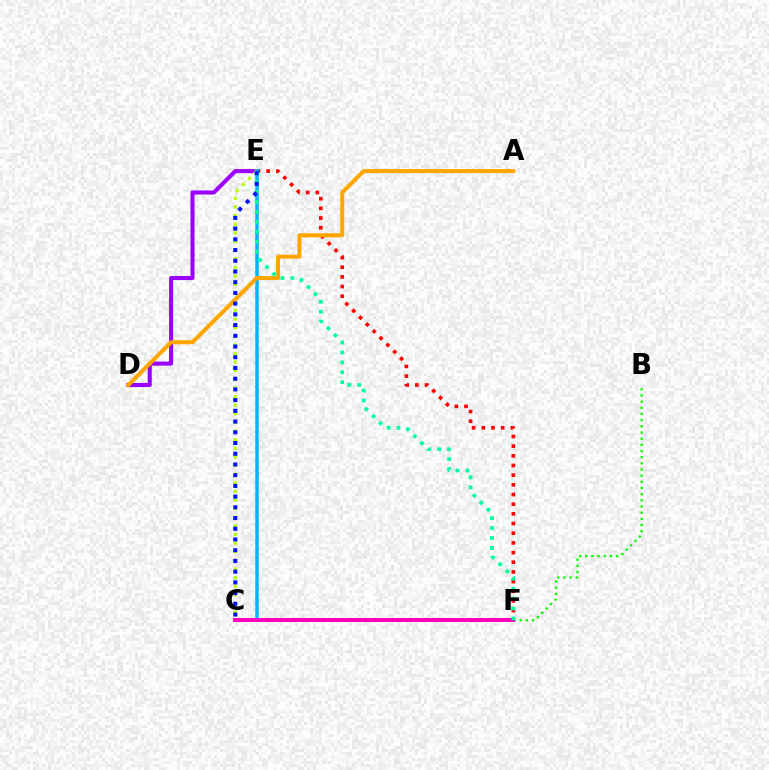{('B', 'F'): [{'color': '#08ff00', 'line_style': 'dotted', 'thickness': 1.68}], ('E', 'F'): [{'color': '#ff0000', 'line_style': 'dotted', 'thickness': 2.63}, {'color': '#00ff9d', 'line_style': 'dotted', 'thickness': 2.7}], ('D', 'E'): [{'color': '#9b00ff', 'line_style': 'solid', 'thickness': 2.93}], ('C', 'E'): [{'color': '#00b5ff', 'line_style': 'solid', 'thickness': 2.52}, {'color': '#b3ff00', 'line_style': 'dotted', 'thickness': 2.34}, {'color': '#0010ff', 'line_style': 'dotted', 'thickness': 2.91}], ('A', 'D'): [{'color': '#ffa500', 'line_style': 'solid', 'thickness': 2.89}], ('C', 'F'): [{'color': '#ff00bd', 'line_style': 'solid', 'thickness': 2.88}]}